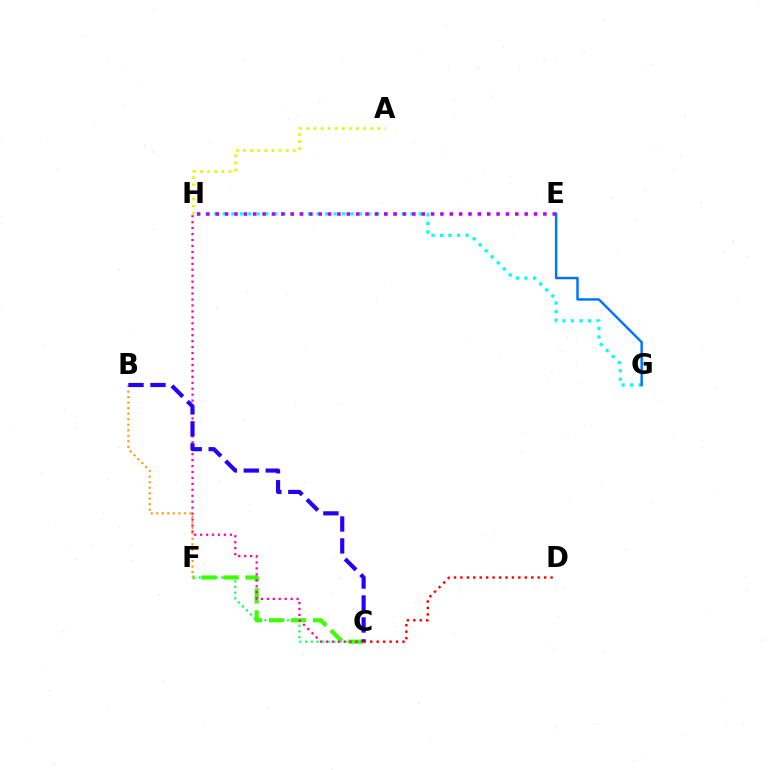{('C', 'F'): [{'color': '#00ff5c', 'line_style': 'dotted', 'thickness': 1.53}, {'color': '#3dff00', 'line_style': 'dashed', 'thickness': 3.0}], ('C', 'H'): [{'color': '#ff00ac', 'line_style': 'dotted', 'thickness': 1.62}], ('G', 'H'): [{'color': '#00fff6', 'line_style': 'dotted', 'thickness': 2.31}], ('B', 'F'): [{'color': '#ff9400', 'line_style': 'dotted', 'thickness': 1.5}], ('B', 'C'): [{'color': '#2500ff', 'line_style': 'dashed', 'thickness': 2.98}], ('E', 'G'): [{'color': '#0074ff', 'line_style': 'solid', 'thickness': 1.76}], ('C', 'D'): [{'color': '#ff0000', 'line_style': 'dotted', 'thickness': 1.75}], ('E', 'H'): [{'color': '#b900ff', 'line_style': 'dotted', 'thickness': 2.54}], ('A', 'H'): [{'color': '#d1ff00', 'line_style': 'dotted', 'thickness': 1.93}]}